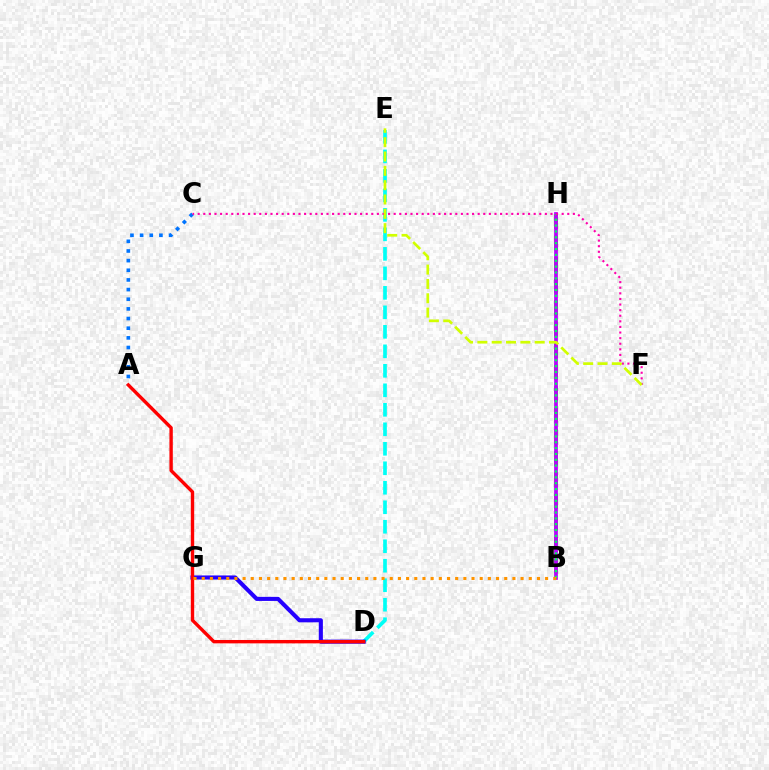{('B', 'H'): [{'color': '#3dff00', 'line_style': 'dashed', 'thickness': 2.92}, {'color': '#b900ff', 'line_style': 'solid', 'thickness': 2.67}, {'color': '#00ff5c', 'line_style': 'dotted', 'thickness': 1.59}], ('A', 'C'): [{'color': '#0074ff', 'line_style': 'dotted', 'thickness': 2.62}], ('D', 'E'): [{'color': '#00fff6', 'line_style': 'dashed', 'thickness': 2.65}], ('C', 'F'): [{'color': '#ff00ac', 'line_style': 'dotted', 'thickness': 1.52}], ('E', 'F'): [{'color': '#d1ff00', 'line_style': 'dashed', 'thickness': 1.95}], ('D', 'G'): [{'color': '#2500ff', 'line_style': 'solid', 'thickness': 2.95}], ('A', 'D'): [{'color': '#ff0000', 'line_style': 'solid', 'thickness': 2.43}], ('B', 'G'): [{'color': '#ff9400', 'line_style': 'dotted', 'thickness': 2.22}]}